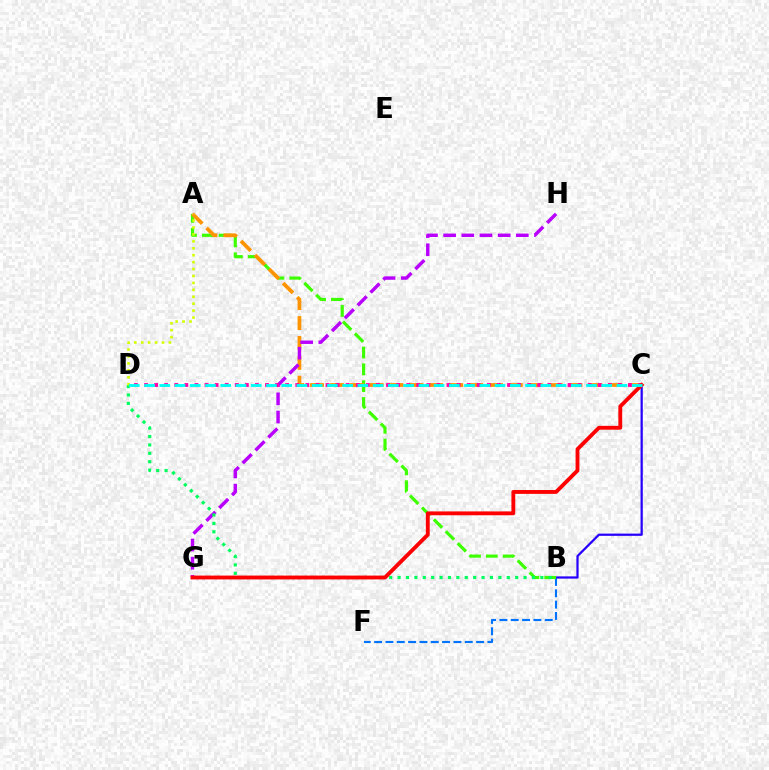{('B', 'F'): [{'color': '#0074ff', 'line_style': 'dashed', 'thickness': 1.54}], ('B', 'C'): [{'color': '#2500ff', 'line_style': 'solid', 'thickness': 1.61}], ('A', 'B'): [{'color': '#3dff00', 'line_style': 'dashed', 'thickness': 2.29}], ('A', 'C'): [{'color': '#ff9400', 'line_style': 'dashed', 'thickness': 2.7}], ('G', 'H'): [{'color': '#b900ff', 'line_style': 'dashed', 'thickness': 2.47}], ('C', 'D'): [{'color': '#ff00ac', 'line_style': 'dotted', 'thickness': 2.74}, {'color': '#00fff6', 'line_style': 'dashed', 'thickness': 2.07}], ('B', 'D'): [{'color': '#00ff5c', 'line_style': 'dotted', 'thickness': 2.28}], ('A', 'D'): [{'color': '#d1ff00', 'line_style': 'dotted', 'thickness': 1.88}], ('C', 'G'): [{'color': '#ff0000', 'line_style': 'solid', 'thickness': 2.77}]}